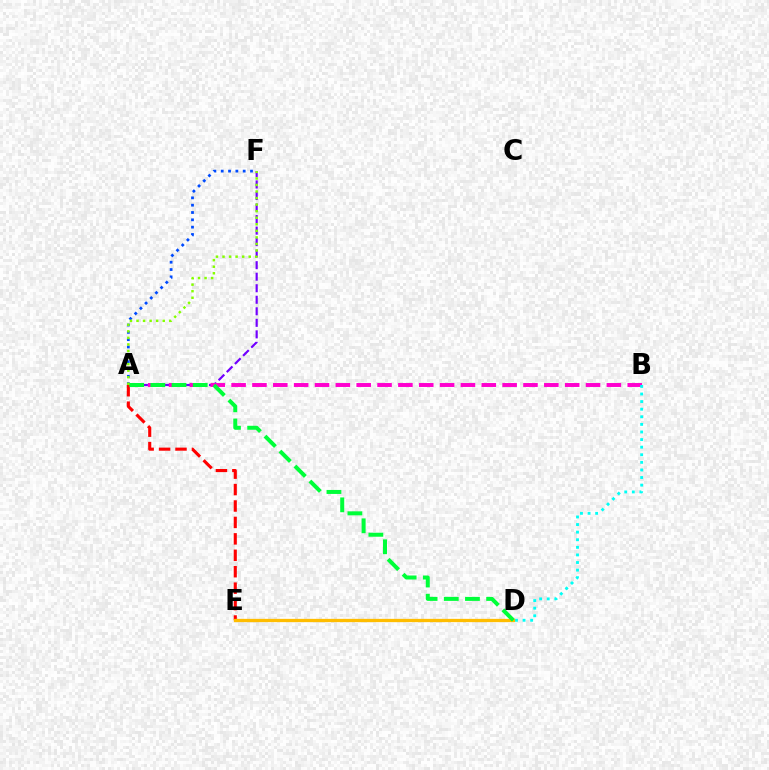{('A', 'F'): [{'color': '#7200ff', 'line_style': 'dashed', 'thickness': 1.57}, {'color': '#004bff', 'line_style': 'dotted', 'thickness': 1.99}, {'color': '#84ff00', 'line_style': 'dotted', 'thickness': 1.78}], ('A', 'B'): [{'color': '#ff00cf', 'line_style': 'dashed', 'thickness': 2.83}], ('A', 'E'): [{'color': '#ff0000', 'line_style': 'dashed', 'thickness': 2.23}], ('D', 'E'): [{'color': '#ffbd00', 'line_style': 'solid', 'thickness': 2.37}], ('A', 'D'): [{'color': '#00ff39', 'line_style': 'dashed', 'thickness': 2.88}], ('B', 'D'): [{'color': '#00fff6', 'line_style': 'dotted', 'thickness': 2.06}]}